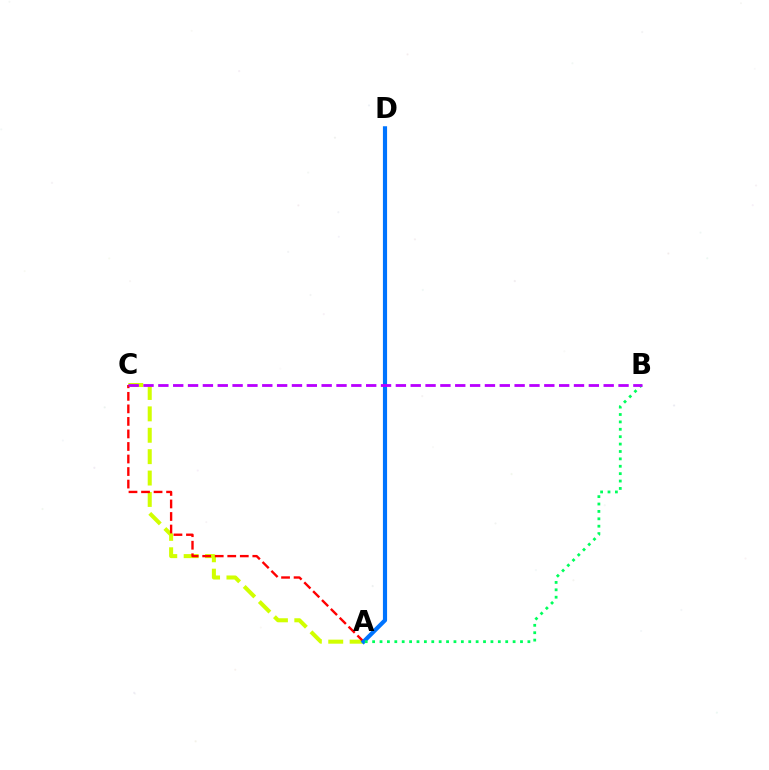{('A', 'C'): [{'color': '#d1ff00', 'line_style': 'dashed', 'thickness': 2.91}, {'color': '#ff0000', 'line_style': 'dashed', 'thickness': 1.7}], ('A', 'D'): [{'color': '#0074ff', 'line_style': 'solid', 'thickness': 2.99}], ('A', 'B'): [{'color': '#00ff5c', 'line_style': 'dotted', 'thickness': 2.01}], ('B', 'C'): [{'color': '#b900ff', 'line_style': 'dashed', 'thickness': 2.02}]}